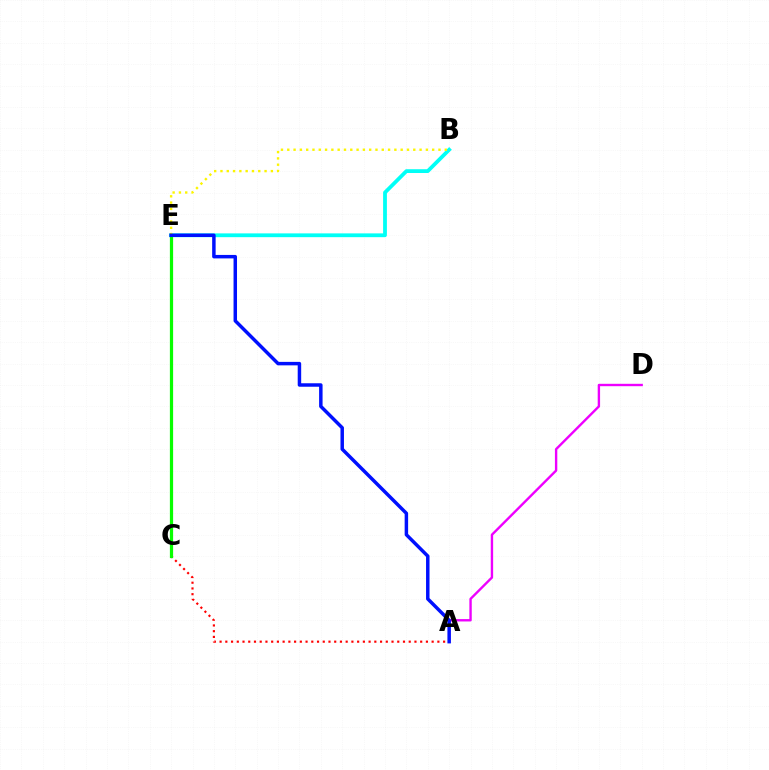{('B', 'E'): [{'color': '#00fff6', 'line_style': 'solid', 'thickness': 2.73}, {'color': '#fcf500', 'line_style': 'dotted', 'thickness': 1.71}], ('A', 'D'): [{'color': '#ee00ff', 'line_style': 'solid', 'thickness': 1.72}], ('A', 'C'): [{'color': '#ff0000', 'line_style': 'dotted', 'thickness': 1.56}], ('C', 'E'): [{'color': '#08ff00', 'line_style': 'solid', 'thickness': 2.32}], ('A', 'E'): [{'color': '#0010ff', 'line_style': 'solid', 'thickness': 2.5}]}